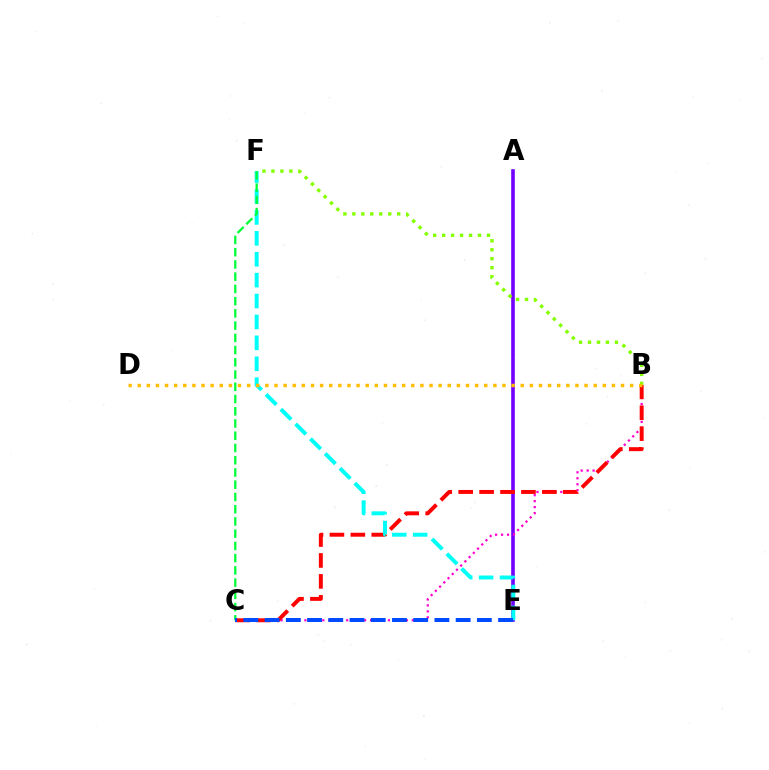{('A', 'E'): [{'color': '#7200ff', 'line_style': 'solid', 'thickness': 2.61}], ('B', 'C'): [{'color': '#ff00cf', 'line_style': 'dotted', 'thickness': 1.62}, {'color': '#ff0000', 'line_style': 'dashed', 'thickness': 2.84}], ('B', 'F'): [{'color': '#84ff00', 'line_style': 'dotted', 'thickness': 2.44}], ('E', 'F'): [{'color': '#00fff6', 'line_style': 'dashed', 'thickness': 2.84}], ('C', 'F'): [{'color': '#00ff39', 'line_style': 'dashed', 'thickness': 1.66}], ('B', 'D'): [{'color': '#ffbd00', 'line_style': 'dotted', 'thickness': 2.48}], ('C', 'E'): [{'color': '#004bff', 'line_style': 'dashed', 'thickness': 2.88}]}